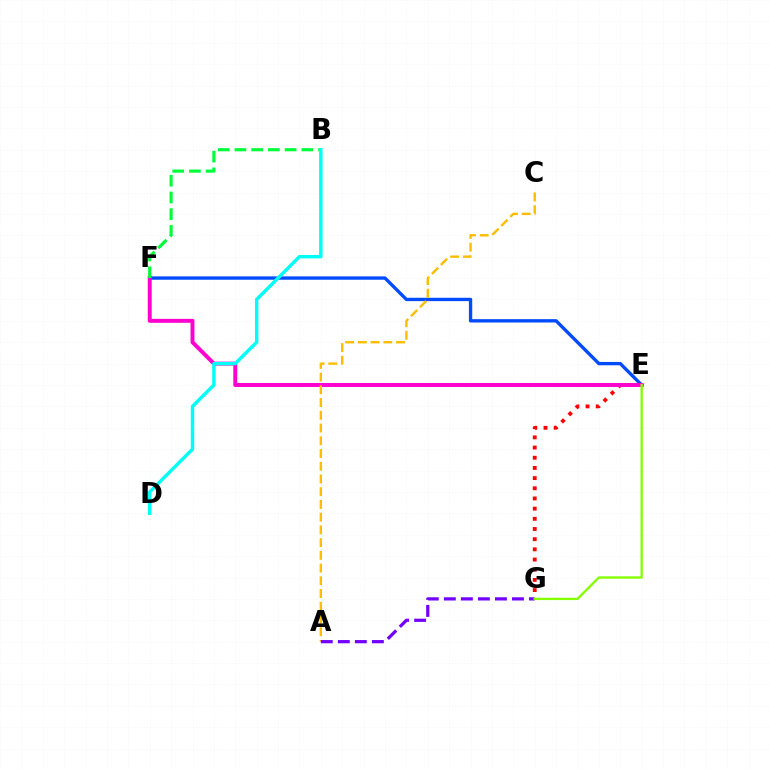{('E', 'F'): [{'color': '#004bff', 'line_style': 'solid', 'thickness': 2.41}, {'color': '#ff00cf', 'line_style': 'solid', 'thickness': 2.84}], ('E', 'G'): [{'color': '#ff0000', 'line_style': 'dotted', 'thickness': 2.77}, {'color': '#84ff00', 'line_style': 'solid', 'thickness': 1.69}], ('A', 'C'): [{'color': '#ffbd00', 'line_style': 'dashed', 'thickness': 1.73}], ('A', 'G'): [{'color': '#7200ff', 'line_style': 'dashed', 'thickness': 2.31}], ('B', 'F'): [{'color': '#00ff39', 'line_style': 'dashed', 'thickness': 2.27}], ('B', 'D'): [{'color': '#00fff6', 'line_style': 'solid', 'thickness': 2.45}]}